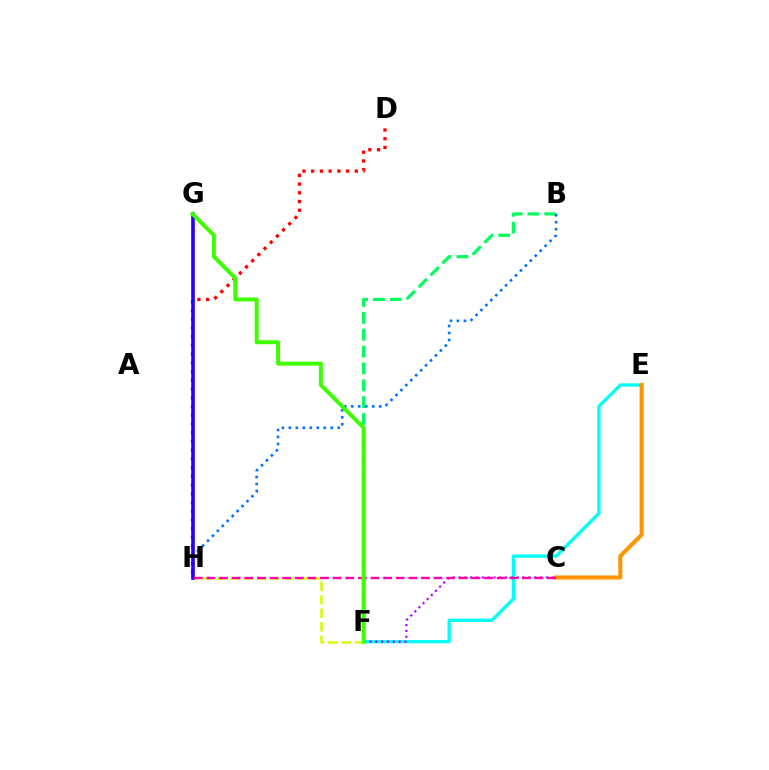{('E', 'F'): [{'color': '#00fff6', 'line_style': 'solid', 'thickness': 2.36}], ('C', 'F'): [{'color': '#b900ff', 'line_style': 'dotted', 'thickness': 1.58}], ('D', 'H'): [{'color': '#ff0000', 'line_style': 'dotted', 'thickness': 2.37}], ('B', 'F'): [{'color': '#00ff5c', 'line_style': 'dashed', 'thickness': 2.29}], ('B', 'H'): [{'color': '#0074ff', 'line_style': 'dotted', 'thickness': 1.9}], ('C', 'E'): [{'color': '#ff9400', 'line_style': 'solid', 'thickness': 2.94}], ('F', 'H'): [{'color': '#d1ff00', 'line_style': 'dashed', 'thickness': 1.83}], ('G', 'H'): [{'color': '#2500ff', 'line_style': 'solid', 'thickness': 2.6}], ('C', 'H'): [{'color': '#ff00ac', 'line_style': 'dashed', 'thickness': 1.71}], ('F', 'G'): [{'color': '#3dff00', 'line_style': 'solid', 'thickness': 2.86}]}